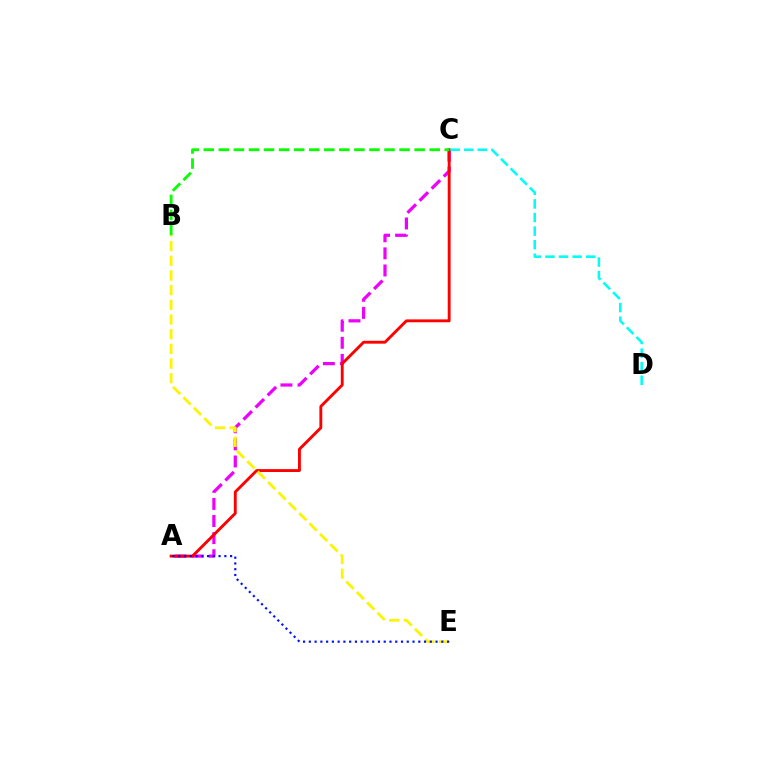{('A', 'C'): [{'color': '#ee00ff', 'line_style': 'dashed', 'thickness': 2.32}, {'color': '#ff0000', 'line_style': 'solid', 'thickness': 2.07}], ('B', 'E'): [{'color': '#fcf500', 'line_style': 'dashed', 'thickness': 1.99}], ('A', 'E'): [{'color': '#0010ff', 'line_style': 'dotted', 'thickness': 1.56}], ('C', 'D'): [{'color': '#00fff6', 'line_style': 'dashed', 'thickness': 1.85}], ('B', 'C'): [{'color': '#08ff00', 'line_style': 'dashed', 'thickness': 2.05}]}